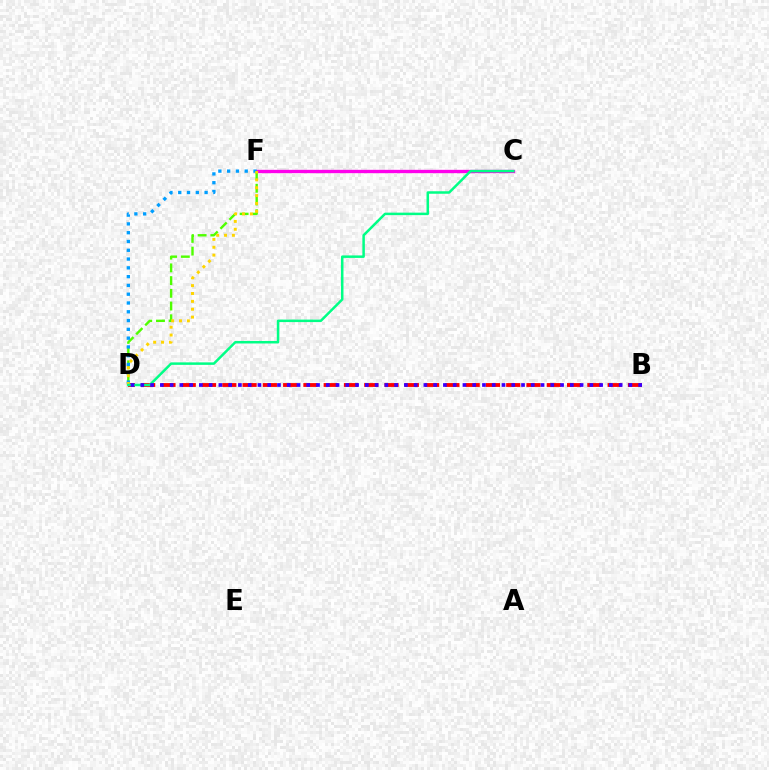{('C', 'F'): [{'color': '#ff00ed', 'line_style': 'solid', 'thickness': 2.4}], ('D', 'F'): [{'color': '#4fff00', 'line_style': 'dashed', 'thickness': 1.73}, {'color': '#009eff', 'line_style': 'dotted', 'thickness': 2.39}, {'color': '#ffd500', 'line_style': 'dotted', 'thickness': 2.14}], ('B', 'D'): [{'color': '#ff0000', 'line_style': 'dashed', 'thickness': 2.76}, {'color': '#3700ff', 'line_style': 'dotted', 'thickness': 2.65}], ('C', 'D'): [{'color': '#00ff86', 'line_style': 'solid', 'thickness': 1.8}]}